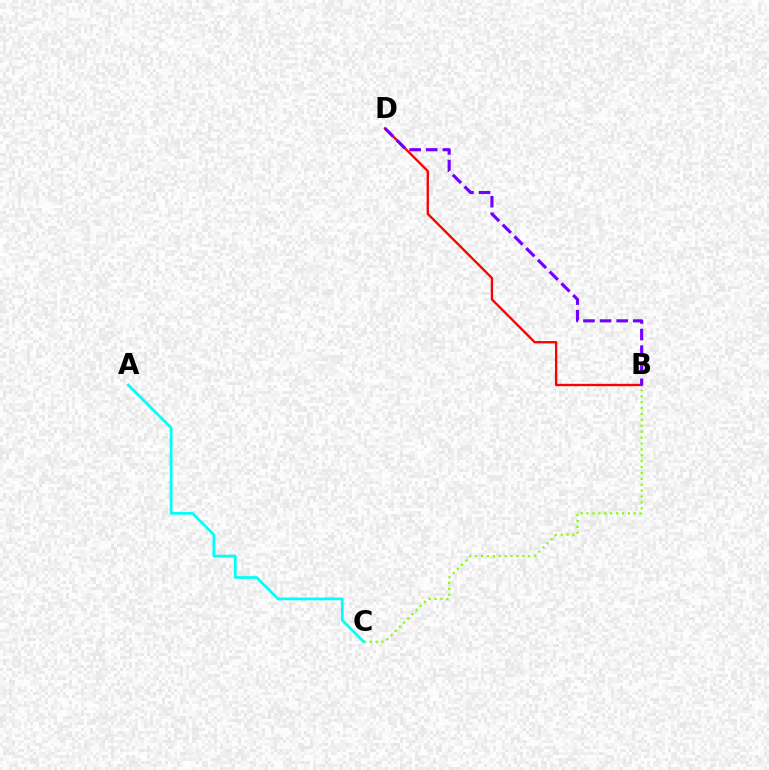{('B', 'C'): [{'color': '#84ff00', 'line_style': 'dotted', 'thickness': 1.6}], ('B', 'D'): [{'color': '#ff0000', 'line_style': 'solid', 'thickness': 1.69}, {'color': '#7200ff', 'line_style': 'dashed', 'thickness': 2.26}], ('A', 'C'): [{'color': '#00fff6', 'line_style': 'solid', 'thickness': 1.98}]}